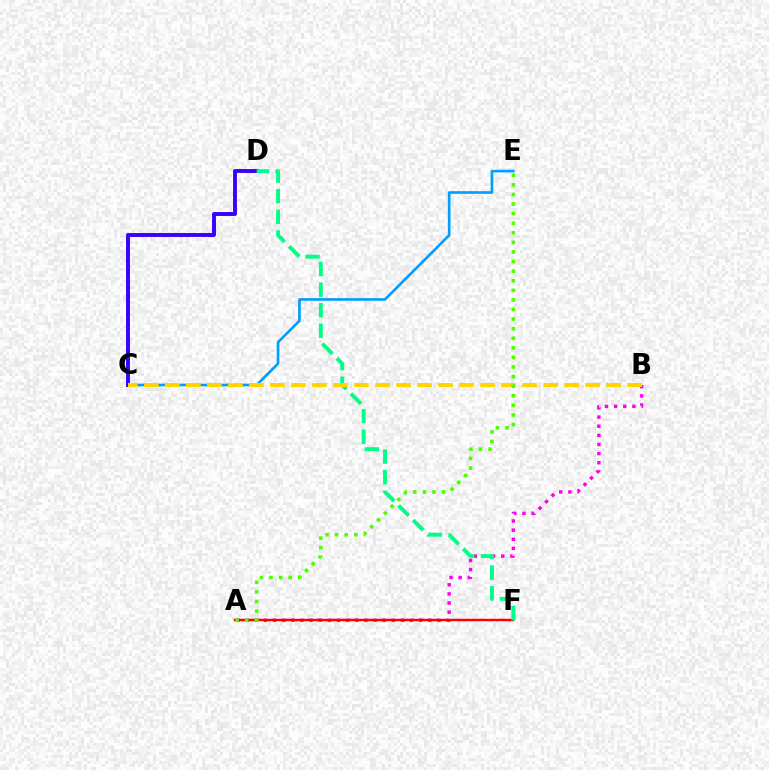{('C', 'E'): [{'color': '#009eff', 'line_style': 'solid', 'thickness': 1.9}], ('C', 'D'): [{'color': '#3700ff', 'line_style': 'solid', 'thickness': 2.82}], ('A', 'B'): [{'color': '#ff00ed', 'line_style': 'dotted', 'thickness': 2.48}], ('A', 'F'): [{'color': '#ff0000', 'line_style': 'solid', 'thickness': 1.75}], ('D', 'F'): [{'color': '#00ff86', 'line_style': 'dashed', 'thickness': 2.8}], ('B', 'C'): [{'color': '#ffd500', 'line_style': 'dashed', 'thickness': 2.85}], ('A', 'E'): [{'color': '#4fff00', 'line_style': 'dotted', 'thickness': 2.6}]}